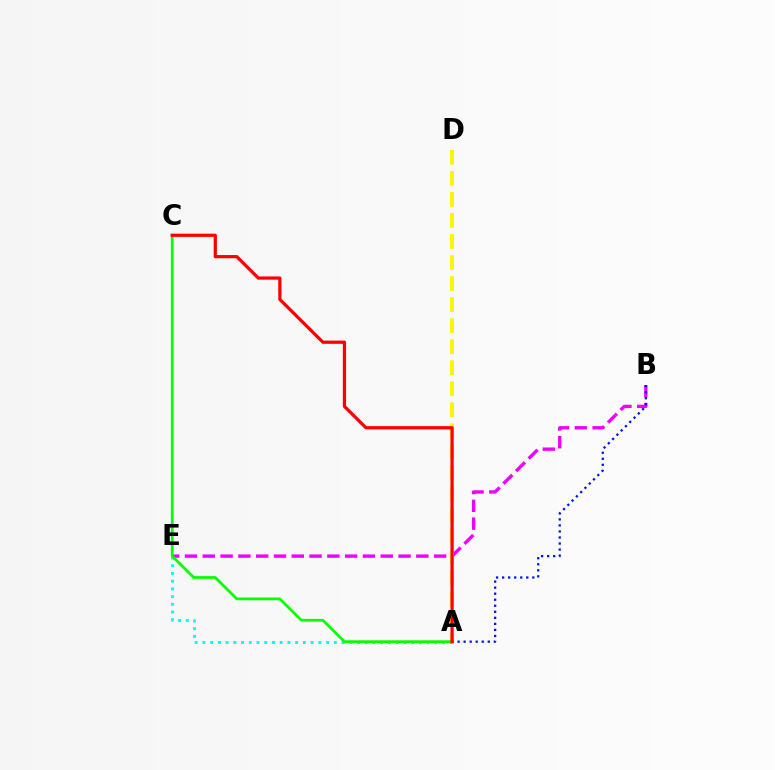{('B', 'E'): [{'color': '#ee00ff', 'line_style': 'dashed', 'thickness': 2.42}], ('A', 'E'): [{'color': '#00fff6', 'line_style': 'dotted', 'thickness': 2.1}], ('A', 'D'): [{'color': '#fcf500', 'line_style': 'dashed', 'thickness': 2.86}], ('A', 'B'): [{'color': '#0010ff', 'line_style': 'dotted', 'thickness': 1.64}], ('A', 'C'): [{'color': '#08ff00', 'line_style': 'solid', 'thickness': 1.99}, {'color': '#ff0000', 'line_style': 'solid', 'thickness': 2.33}]}